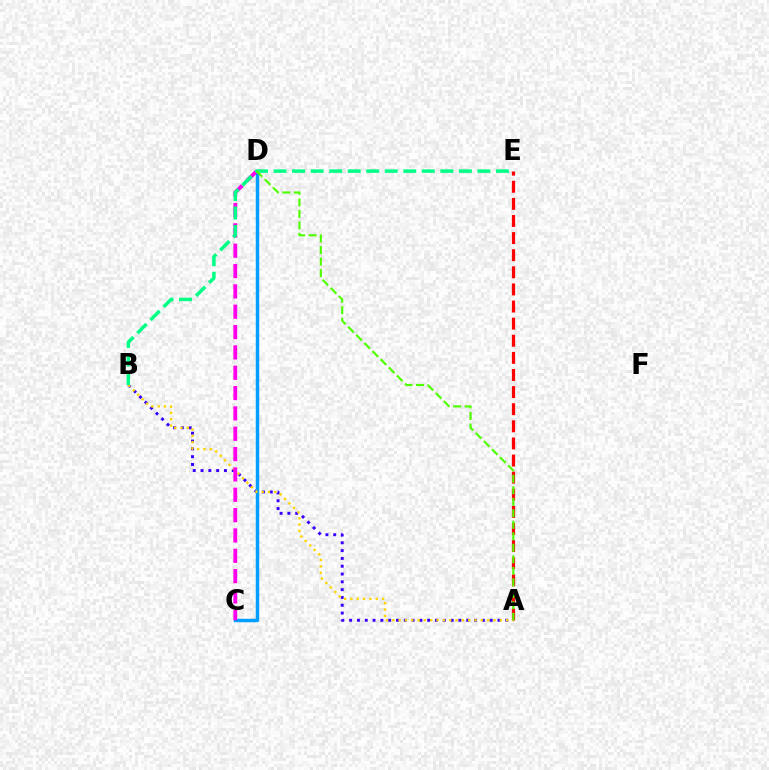{('A', 'B'): [{'color': '#3700ff', 'line_style': 'dotted', 'thickness': 2.12}, {'color': '#ffd500', 'line_style': 'dotted', 'thickness': 1.72}], ('C', 'D'): [{'color': '#009eff', 'line_style': 'solid', 'thickness': 2.49}, {'color': '#ff00ed', 'line_style': 'dashed', 'thickness': 2.76}], ('A', 'E'): [{'color': '#ff0000', 'line_style': 'dashed', 'thickness': 2.32}], ('B', 'E'): [{'color': '#00ff86', 'line_style': 'dashed', 'thickness': 2.52}], ('A', 'D'): [{'color': '#4fff00', 'line_style': 'dashed', 'thickness': 1.56}]}